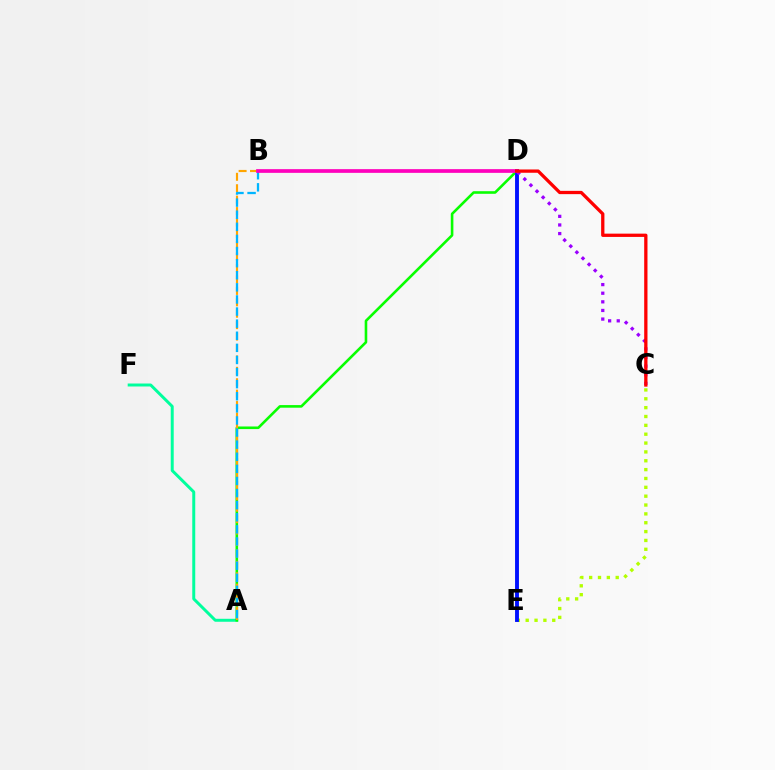{('A', 'F'): [{'color': '#00ff9d', 'line_style': 'solid', 'thickness': 2.14}], ('A', 'D'): [{'color': '#08ff00', 'line_style': 'solid', 'thickness': 1.87}], ('C', 'E'): [{'color': '#b3ff00', 'line_style': 'dotted', 'thickness': 2.41}], ('A', 'B'): [{'color': '#ffa500', 'line_style': 'dashed', 'thickness': 1.55}, {'color': '#00b5ff', 'line_style': 'dashed', 'thickness': 1.64}], ('D', 'E'): [{'color': '#0010ff', 'line_style': 'solid', 'thickness': 2.79}], ('C', 'D'): [{'color': '#9b00ff', 'line_style': 'dotted', 'thickness': 2.34}, {'color': '#ff0000', 'line_style': 'solid', 'thickness': 2.36}], ('B', 'D'): [{'color': '#ff00bd', 'line_style': 'solid', 'thickness': 2.67}]}